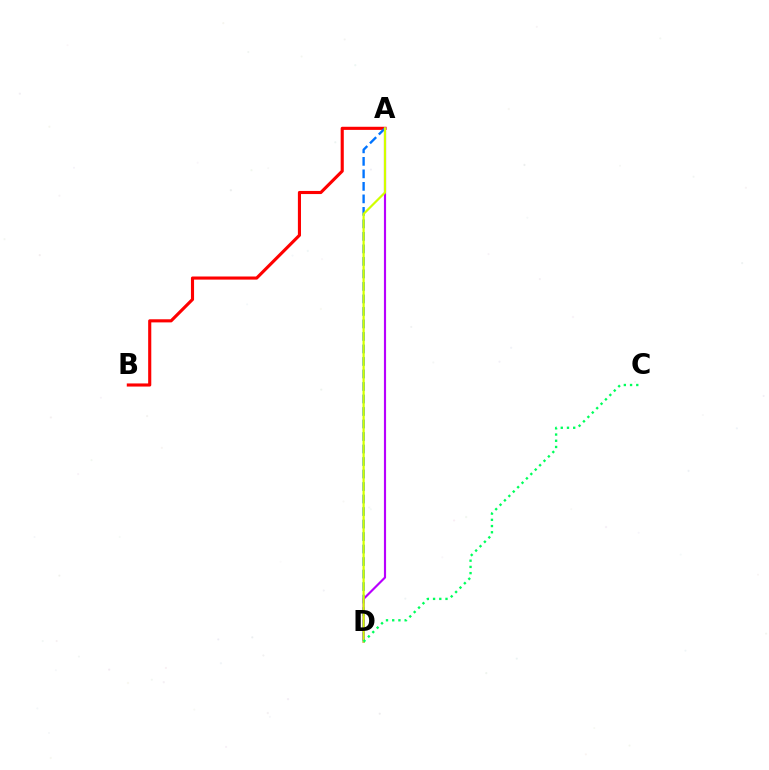{('A', 'B'): [{'color': '#ff0000', 'line_style': 'solid', 'thickness': 2.25}], ('A', 'D'): [{'color': '#0074ff', 'line_style': 'dashed', 'thickness': 1.7}, {'color': '#b900ff', 'line_style': 'solid', 'thickness': 1.55}, {'color': '#d1ff00', 'line_style': 'solid', 'thickness': 1.58}], ('C', 'D'): [{'color': '#00ff5c', 'line_style': 'dotted', 'thickness': 1.69}]}